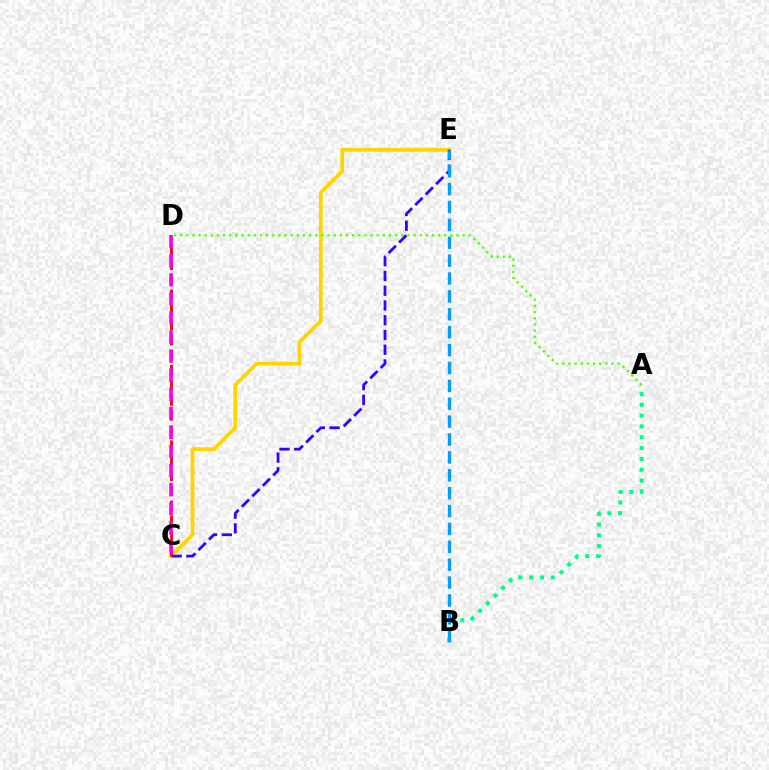{('C', 'E'): [{'color': '#ffd500', 'line_style': 'solid', 'thickness': 2.73}, {'color': '#3700ff', 'line_style': 'dashed', 'thickness': 2.01}], ('A', 'B'): [{'color': '#00ff86', 'line_style': 'dotted', 'thickness': 2.94}], ('A', 'D'): [{'color': '#4fff00', 'line_style': 'dotted', 'thickness': 1.67}], ('C', 'D'): [{'color': '#ff0000', 'line_style': 'dashed', 'thickness': 2.05}, {'color': '#ff00ed', 'line_style': 'dashed', 'thickness': 2.59}], ('B', 'E'): [{'color': '#009eff', 'line_style': 'dashed', 'thickness': 2.43}]}